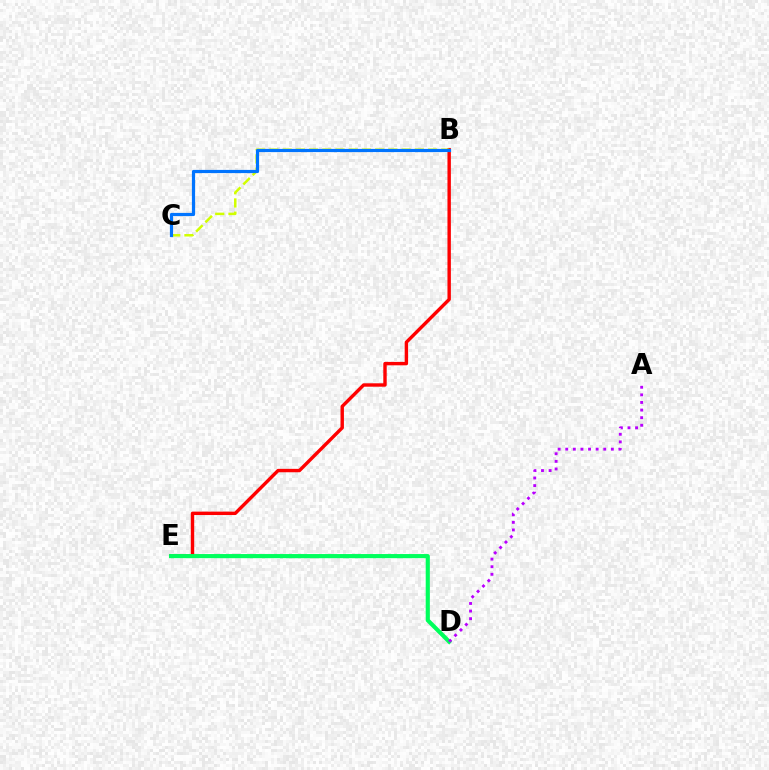{('B', 'E'): [{'color': '#ff0000', 'line_style': 'solid', 'thickness': 2.45}], ('B', 'C'): [{'color': '#d1ff00', 'line_style': 'dashed', 'thickness': 1.8}, {'color': '#0074ff', 'line_style': 'solid', 'thickness': 2.3}], ('D', 'E'): [{'color': '#00ff5c', 'line_style': 'solid', 'thickness': 2.97}], ('A', 'D'): [{'color': '#b900ff', 'line_style': 'dotted', 'thickness': 2.07}]}